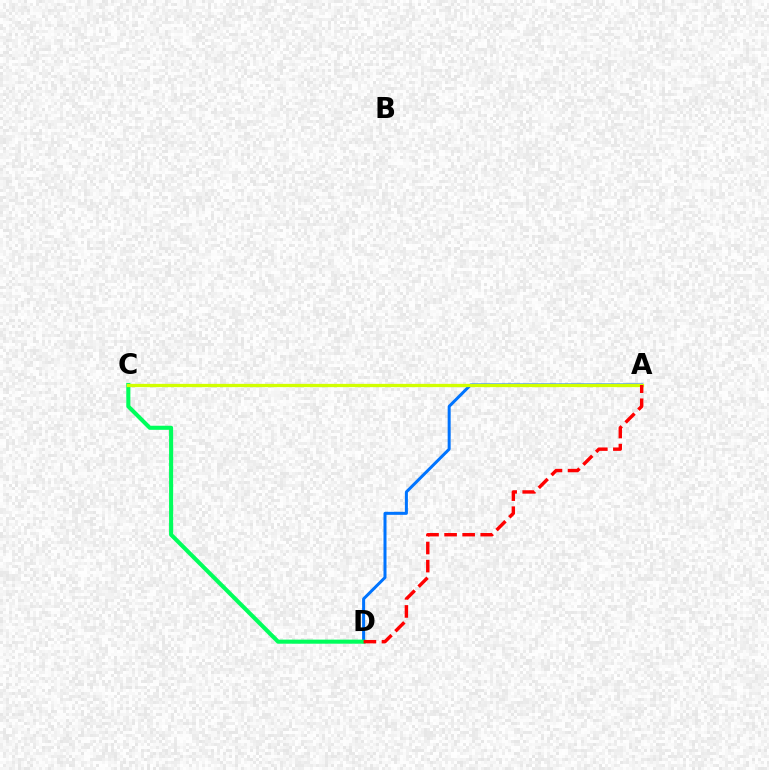{('A', 'C'): [{'color': '#b900ff', 'line_style': 'dotted', 'thickness': 1.85}, {'color': '#d1ff00', 'line_style': 'solid', 'thickness': 2.36}], ('A', 'D'): [{'color': '#0074ff', 'line_style': 'solid', 'thickness': 2.16}, {'color': '#ff0000', 'line_style': 'dashed', 'thickness': 2.45}], ('C', 'D'): [{'color': '#00ff5c', 'line_style': 'solid', 'thickness': 2.94}]}